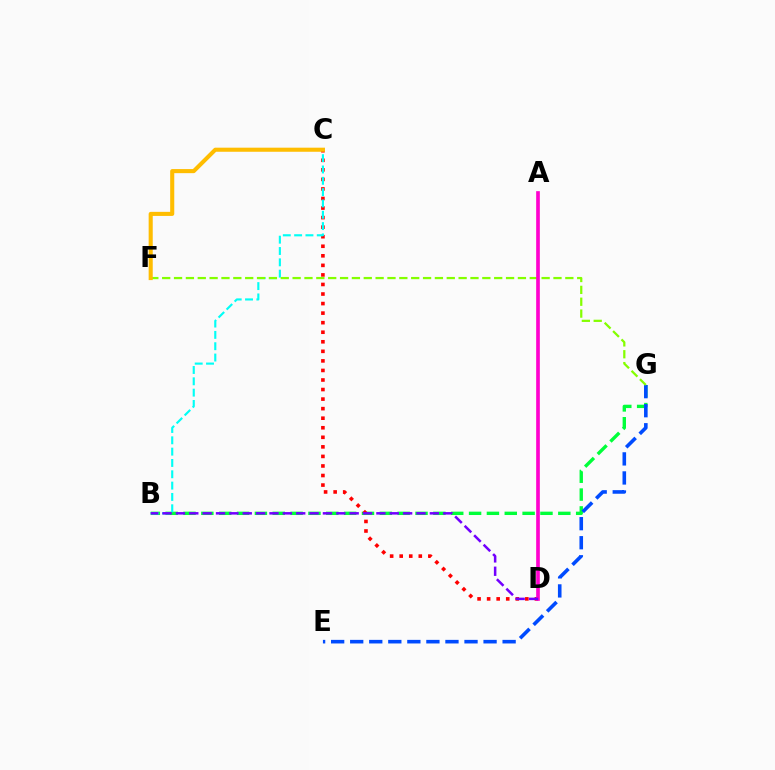{('B', 'G'): [{'color': '#00ff39', 'line_style': 'dashed', 'thickness': 2.42}], ('C', 'D'): [{'color': '#ff0000', 'line_style': 'dotted', 'thickness': 2.6}], ('B', 'C'): [{'color': '#00fff6', 'line_style': 'dashed', 'thickness': 1.54}], ('E', 'G'): [{'color': '#004bff', 'line_style': 'dashed', 'thickness': 2.59}], ('F', 'G'): [{'color': '#84ff00', 'line_style': 'dashed', 'thickness': 1.61}], ('C', 'F'): [{'color': '#ffbd00', 'line_style': 'solid', 'thickness': 2.94}], ('A', 'D'): [{'color': '#ff00cf', 'line_style': 'solid', 'thickness': 2.64}], ('B', 'D'): [{'color': '#7200ff', 'line_style': 'dashed', 'thickness': 1.82}]}